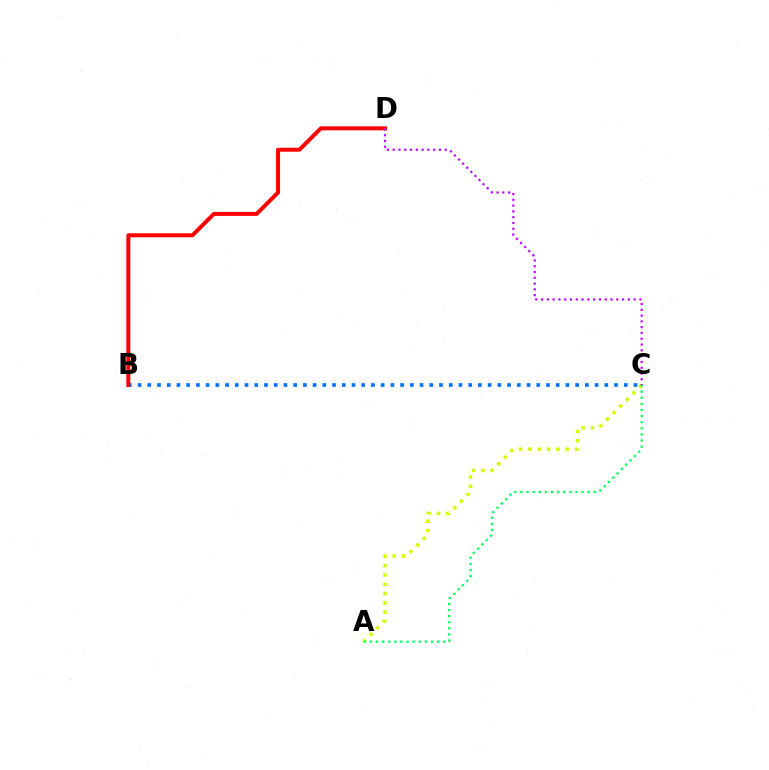{('B', 'C'): [{'color': '#0074ff', 'line_style': 'dotted', 'thickness': 2.64}], ('A', 'C'): [{'color': '#d1ff00', 'line_style': 'dotted', 'thickness': 2.53}, {'color': '#00ff5c', 'line_style': 'dotted', 'thickness': 1.66}], ('B', 'D'): [{'color': '#ff0000', 'line_style': 'solid', 'thickness': 2.87}], ('C', 'D'): [{'color': '#b900ff', 'line_style': 'dotted', 'thickness': 1.57}]}